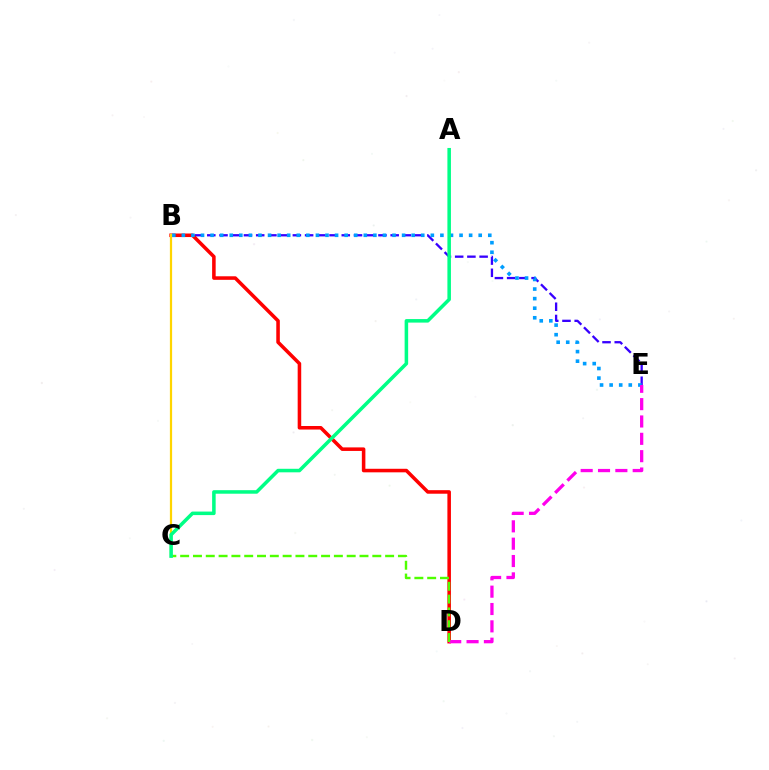{('B', 'E'): [{'color': '#3700ff', 'line_style': 'dashed', 'thickness': 1.66}, {'color': '#009eff', 'line_style': 'dotted', 'thickness': 2.6}], ('B', 'D'): [{'color': '#ff0000', 'line_style': 'solid', 'thickness': 2.55}], ('D', 'E'): [{'color': '#ff00ed', 'line_style': 'dashed', 'thickness': 2.36}], ('B', 'C'): [{'color': '#ffd500', 'line_style': 'solid', 'thickness': 1.6}], ('C', 'D'): [{'color': '#4fff00', 'line_style': 'dashed', 'thickness': 1.74}], ('A', 'C'): [{'color': '#00ff86', 'line_style': 'solid', 'thickness': 2.54}]}